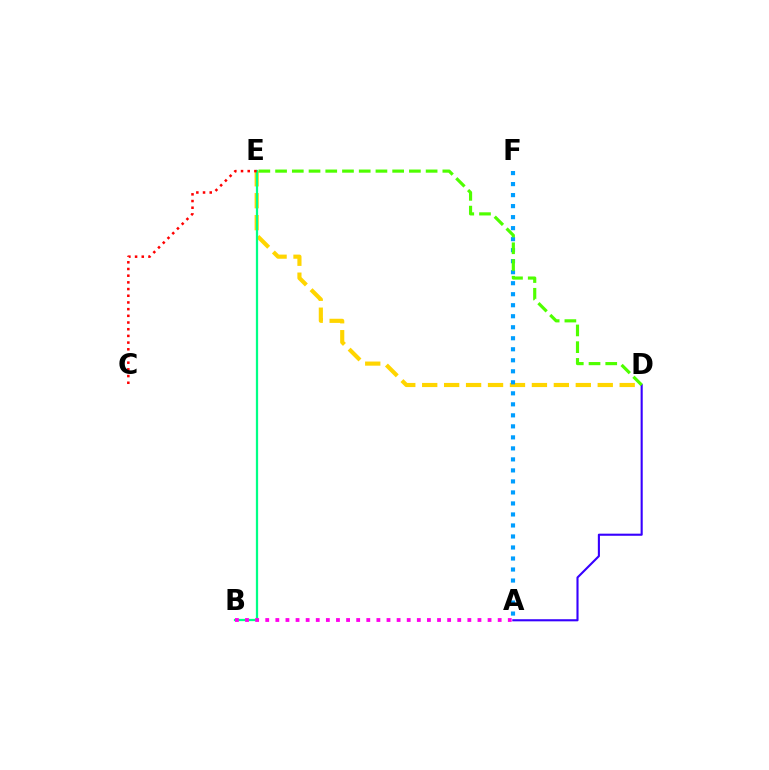{('D', 'E'): [{'color': '#ffd500', 'line_style': 'dashed', 'thickness': 2.98}, {'color': '#4fff00', 'line_style': 'dashed', 'thickness': 2.27}], ('B', 'E'): [{'color': '#00ff86', 'line_style': 'solid', 'thickness': 1.62}], ('A', 'B'): [{'color': '#ff00ed', 'line_style': 'dotted', 'thickness': 2.75}], ('C', 'E'): [{'color': '#ff0000', 'line_style': 'dotted', 'thickness': 1.82}], ('A', 'F'): [{'color': '#009eff', 'line_style': 'dotted', 'thickness': 2.99}], ('A', 'D'): [{'color': '#3700ff', 'line_style': 'solid', 'thickness': 1.52}]}